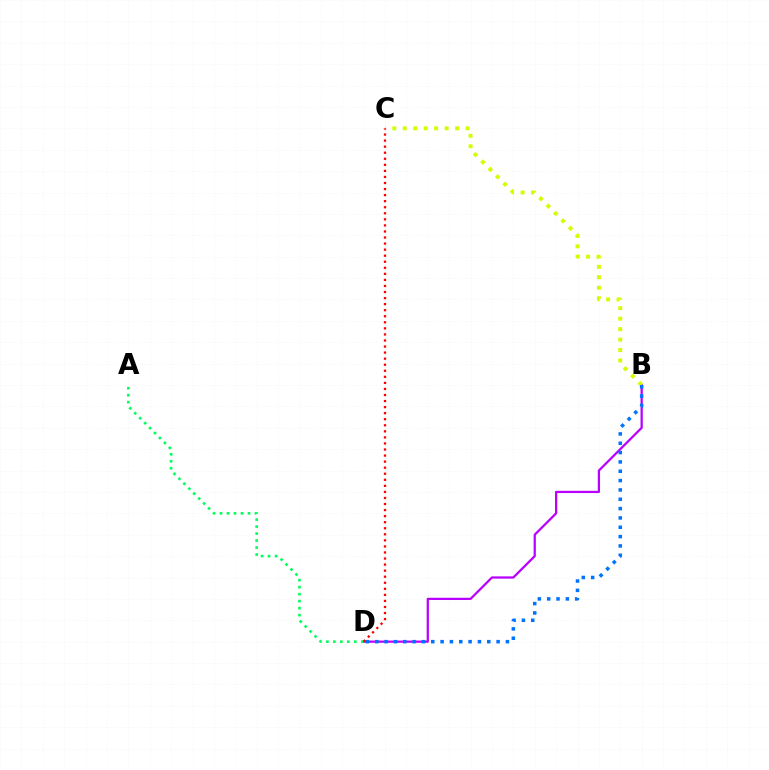{('B', 'D'): [{'color': '#b900ff', 'line_style': 'solid', 'thickness': 1.62}, {'color': '#0074ff', 'line_style': 'dotted', 'thickness': 2.54}], ('A', 'D'): [{'color': '#00ff5c', 'line_style': 'dotted', 'thickness': 1.9}], ('B', 'C'): [{'color': '#d1ff00', 'line_style': 'dotted', 'thickness': 2.84}], ('C', 'D'): [{'color': '#ff0000', 'line_style': 'dotted', 'thickness': 1.65}]}